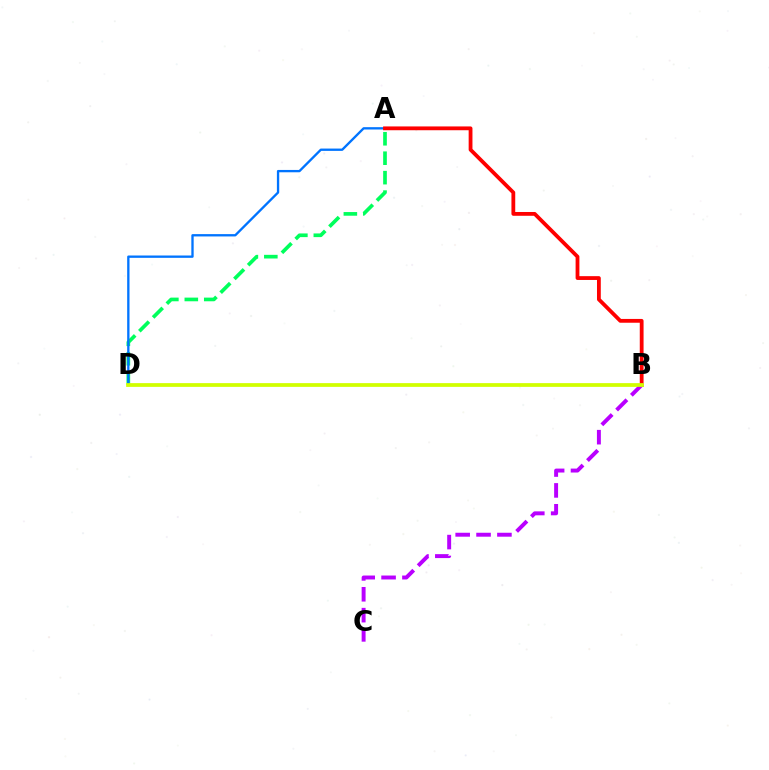{('A', 'D'): [{'color': '#00ff5c', 'line_style': 'dashed', 'thickness': 2.64}, {'color': '#0074ff', 'line_style': 'solid', 'thickness': 1.68}], ('A', 'B'): [{'color': '#ff0000', 'line_style': 'solid', 'thickness': 2.74}], ('B', 'C'): [{'color': '#b900ff', 'line_style': 'dashed', 'thickness': 2.84}], ('B', 'D'): [{'color': '#d1ff00', 'line_style': 'solid', 'thickness': 2.69}]}